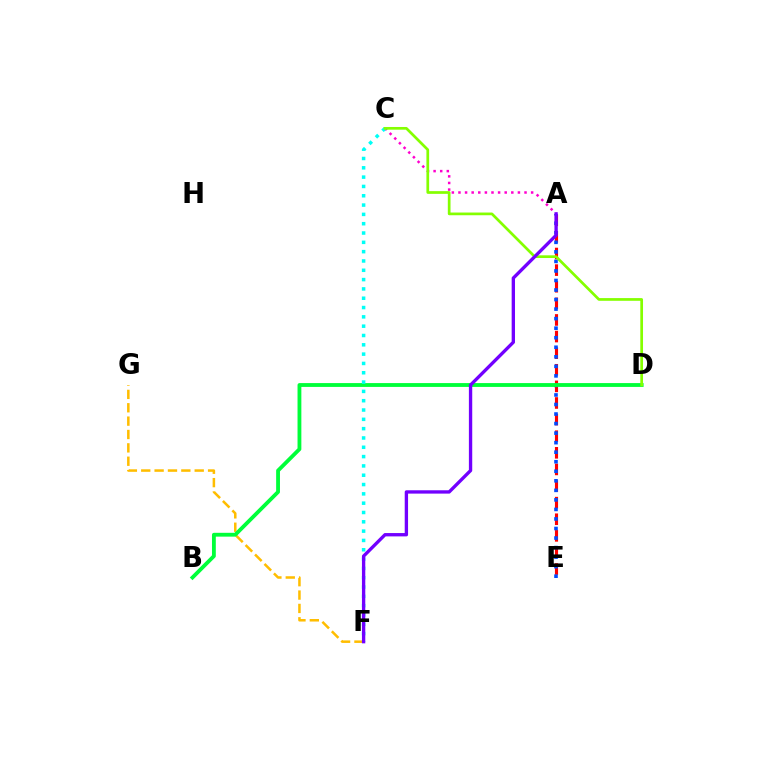{('F', 'G'): [{'color': '#ffbd00', 'line_style': 'dashed', 'thickness': 1.82}], ('A', 'C'): [{'color': '#ff00cf', 'line_style': 'dotted', 'thickness': 1.8}], ('A', 'E'): [{'color': '#ff0000', 'line_style': 'dashed', 'thickness': 2.26}, {'color': '#004bff', 'line_style': 'dotted', 'thickness': 2.59}], ('B', 'D'): [{'color': '#00ff39', 'line_style': 'solid', 'thickness': 2.75}], ('C', 'F'): [{'color': '#00fff6', 'line_style': 'dotted', 'thickness': 2.53}], ('C', 'D'): [{'color': '#84ff00', 'line_style': 'solid', 'thickness': 1.95}], ('A', 'F'): [{'color': '#7200ff', 'line_style': 'solid', 'thickness': 2.4}]}